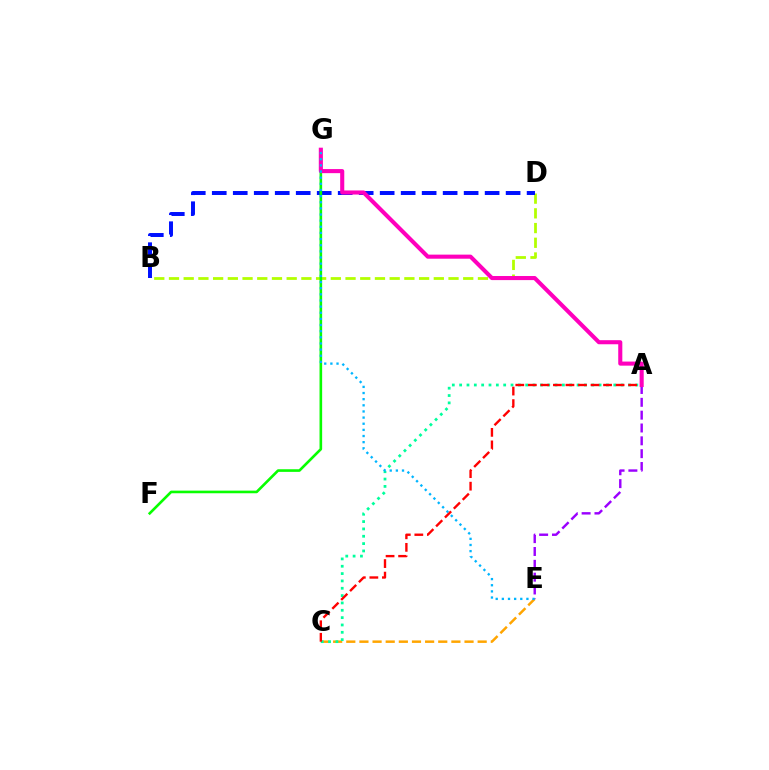{('C', 'E'): [{'color': '#ffa500', 'line_style': 'dashed', 'thickness': 1.78}], ('B', 'D'): [{'color': '#b3ff00', 'line_style': 'dashed', 'thickness': 2.0}, {'color': '#0010ff', 'line_style': 'dashed', 'thickness': 2.85}], ('A', 'E'): [{'color': '#9b00ff', 'line_style': 'dashed', 'thickness': 1.74}], ('A', 'C'): [{'color': '#00ff9d', 'line_style': 'dotted', 'thickness': 1.99}, {'color': '#ff0000', 'line_style': 'dashed', 'thickness': 1.7}], ('F', 'G'): [{'color': '#08ff00', 'line_style': 'solid', 'thickness': 1.89}], ('A', 'G'): [{'color': '#ff00bd', 'line_style': 'solid', 'thickness': 2.94}], ('E', 'G'): [{'color': '#00b5ff', 'line_style': 'dotted', 'thickness': 1.67}]}